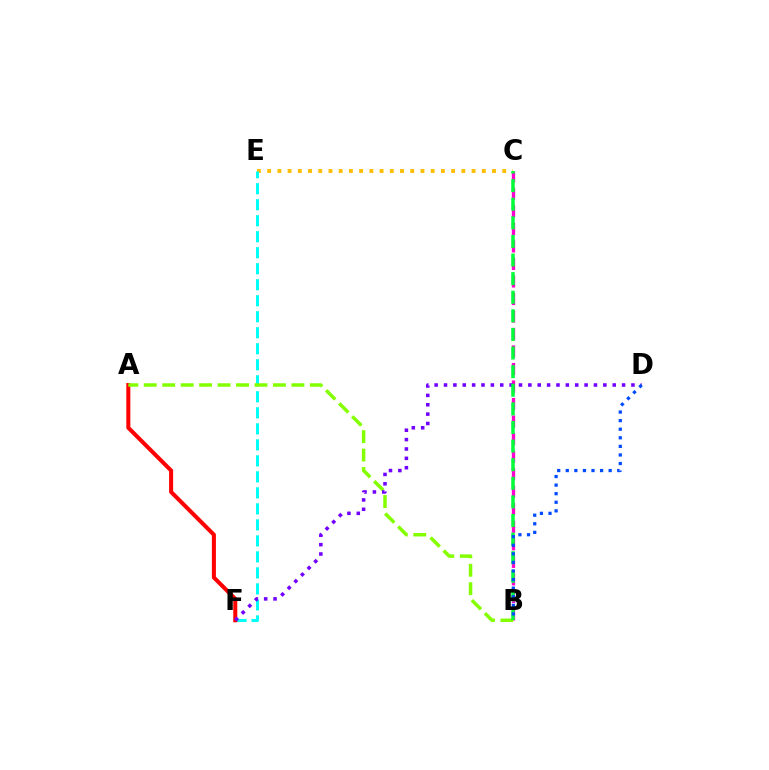{('C', 'E'): [{'color': '#ffbd00', 'line_style': 'dotted', 'thickness': 2.78}], ('E', 'F'): [{'color': '#00fff6', 'line_style': 'dashed', 'thickness': 2.17}], ('B', 'C'): [{'color': '#ff00cf', 'line_style': 'dashed', 'thickness': 2.38}, {'color': '#00ff39', 'line_style': 'dashed', 'thickness': 2.53}], ('A', 'F'): [{'color': '#ff0000', 'line_style': 'solid', 'thickness': 2.9}], ('A', 'B'): [{'color': '#84ff00', 'line_style': 'dashed', 'thickness': 2.51}], ('D', 'F'): [{'color': '#7200ff', 'line_style': 'dotted', 'thickness': 2.55}], ('B', 'D'): [{'color': '#004bff', 'line_style': 'dotted', 'thickness': 2.33}]}